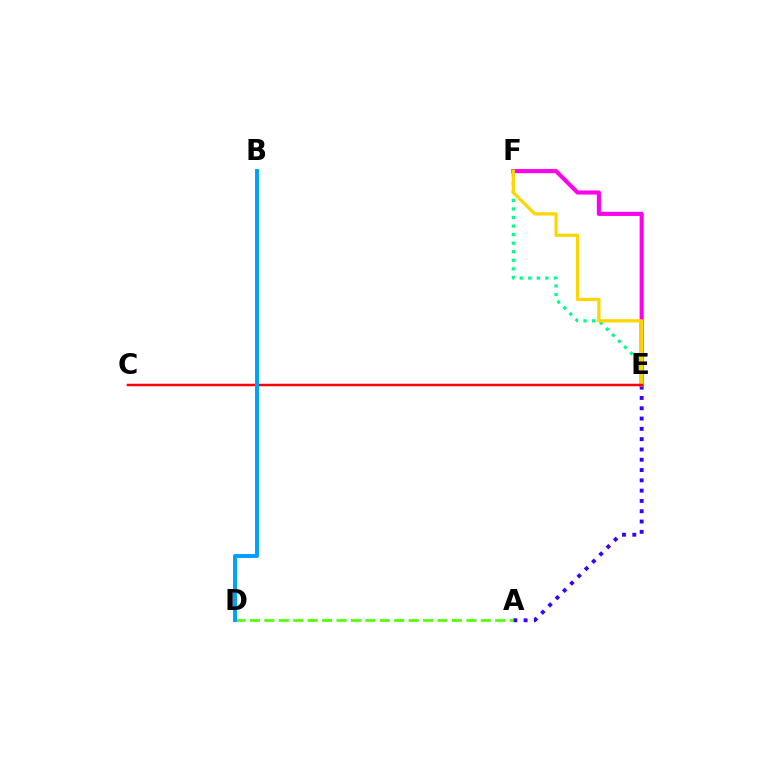{('E', 'F'): [{'color': '#ff00ed', 'line_style': 'solid', 'thickness': 2.95}, {'color': '#00ff86', 'line_style': 'dotted', 'thickness': 2.32}, {'color': '#ffd500', 'line_style': 'solid', 'thickness': 2.32}], ('A', 'E'): [{'color': '#3700ff', 'line_style': 'dotted', 'thickness': 2.8}], ('A', 'D'): [{'color': '#4fff00', 'line_style': 'dashed', 'thickness': 1.96}], ('C', 'E'): [{'color': '#ff0000', 'line_style': 'solid', 'thickness': 1.79}], ('B', 'D'): [{'color': '#009eff', 'line_style': 'solid', 'thickness': 2.84}]}